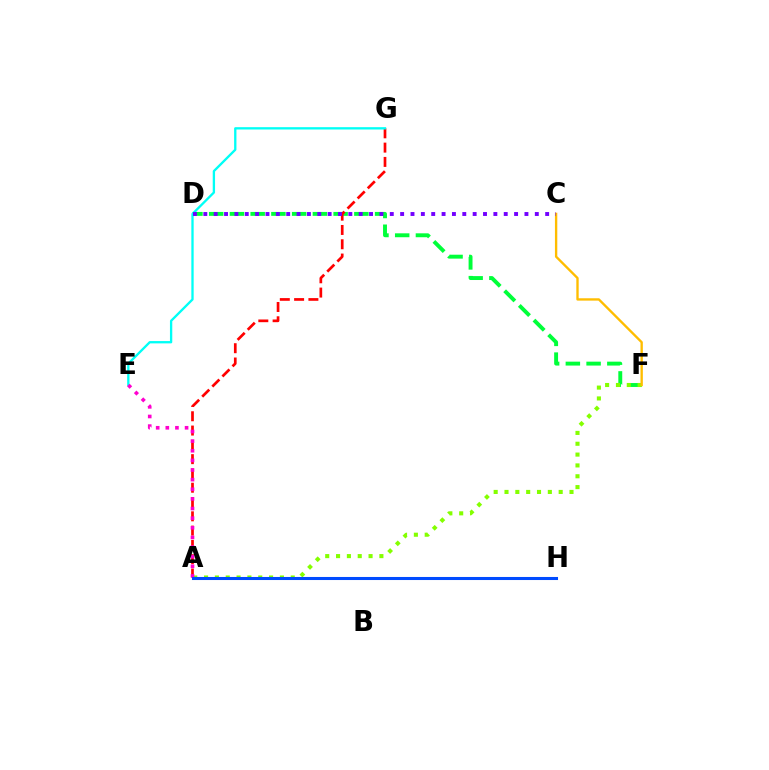{('D', 'F'): [{'color': '#00ff39', 'line_style': 'dashed', 'thickness': 2.82}], ('A', 'G'): [{'color': '#ff0000', 'line_style': 'dashed', 'thickness': 1.94}], ('A', 'F'): [{'color': '#84ff00', 'line_style': 'dotted', 'thickness': 2.94}], ('E', 'G'): [{'color': '#00fff6', 'line_style': 'solid', 'thickness': 1.67}], ('A', 'E'): [{'color': '#ff00cf', 'line_style': 'dotted', 'thickness': 2.62}], ('C', 'F'): [{'color': '#ffbd00', 'line_style': 'solid', 'thickness': 1.7}], ('A', 'H'): [{'color': '#004bff', 'line_style': 'solid', 'thickness': 2.21}], ('C', 'D'): [{'color': '#7200ff', 'line_style': 'dotted', 'thickness': 2.81}]}